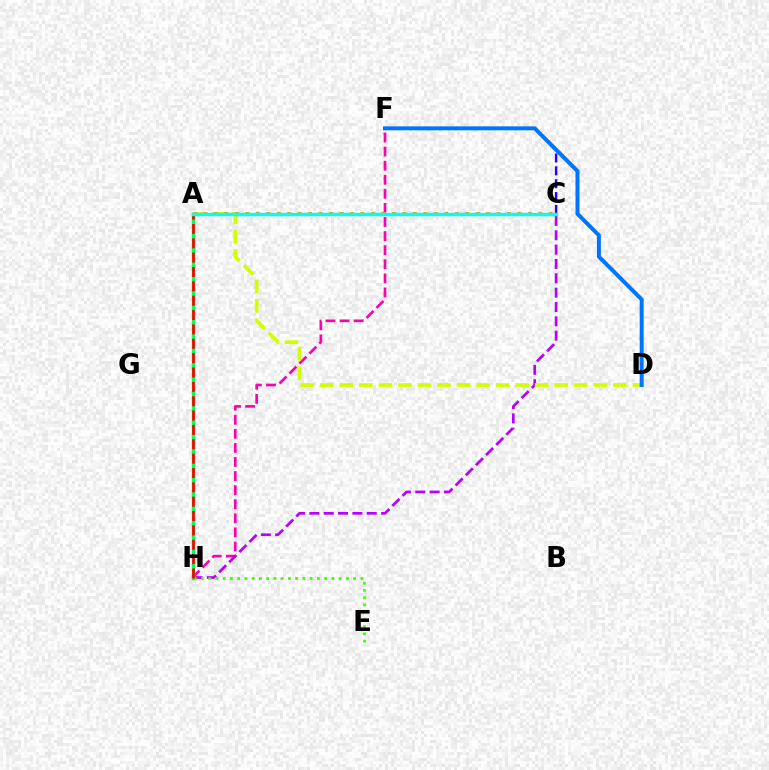{('F', 'H'): [{'color': '#ff00ac', 'line_style': 'dashed', 'thickness': 1.91}], ('C', 'F'): [{'color': '#2500ff', 'line_style': 'dashed', 'thickness': 1.75}], ('C', 'H'): [{'color': '#b900ff', 'line_style': 'dashed', 'thickness': 1.95}], ('A', 'D'): [{'color': '#d1ff00', 'line_style': 'dashed', 'thickness': 2.65}], ('A', 'H'): [{'color': '#00ff5c', 'line_style': 'solid', 'thickness': 2.47}, {'color': '#ff0000', 'line_style': 'dashed', 'thickness': 1.95}], ('D', 'F'): [{'color': '#0074ff', 'line_style': 'solid', 'thickness': 2.86}], ('A', 'C'): [{'color': '#ff9400', 'line_style': 'dotted', 'thickness': 2.84}, {'color': '#00fff6', 'line_style': 'solid', 'thickness': 2.49}], ('E', 'H'): [{'color': '#3dff00', 'line_style': 'dotted', 'thickness': 1.97}]}